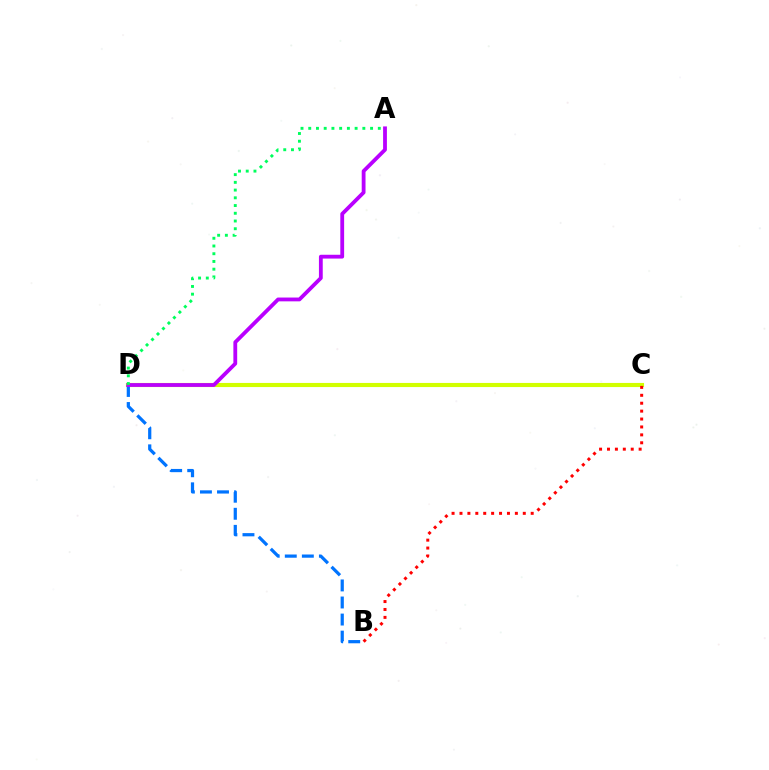{('C', 'D'): [{'color': '#d1ff00', 'line_style': 'solid', 'thickness': 2.97}], ('B', 'C'): [{'color': '#ff0000', 'line_style': 'dotted', 'thickness': 2.15}], ('B', 'D'): [{'color': '#0074ff', 'line_style': 'dashed', 'thickness': 2.32}], ('A', 'D'): [{'color': '#b900ff', 'line_style': 'solid', 'thickness': 2.74}, {'color': '#00ff5c', 'line_style': 'dotted', 'thickness': 2.1}]}